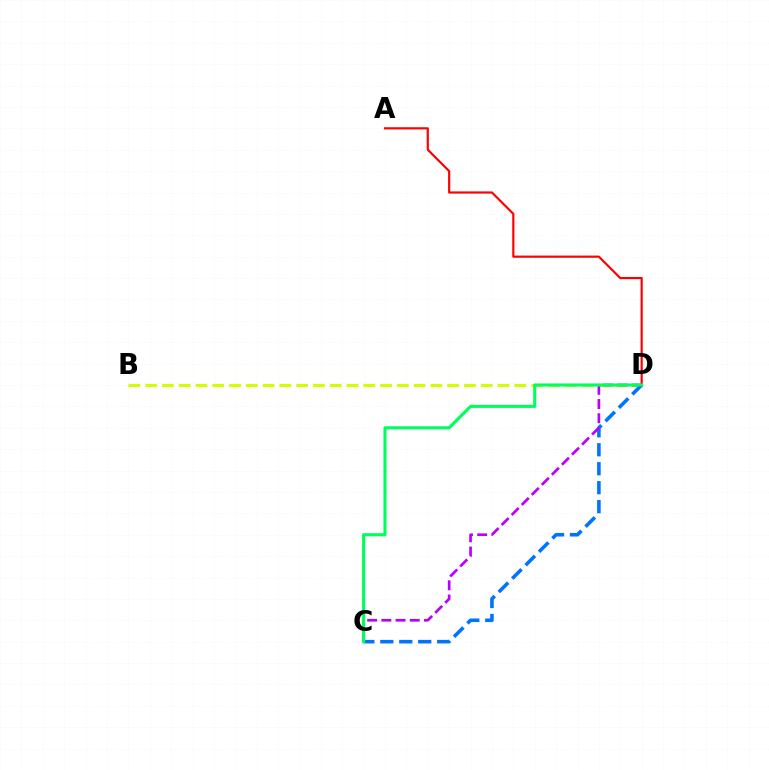{('B', 'D'): [{'color': '#d1ff00', 'line_style': 'dashed', 'thickness': 2.28}], ('A', 'D'): [{'color': '#ff0000', 'line_style': 'solid', 'thickness': 1.57}], ('C', 'D'): [{'color': '#0074ff', 'line_style': 'dashed', 'thickness': 2.58}, {'color': '#b900ff', 'line_style': 'dashed', 'thickness': 1.93}, {'color': '#00ff5c', 'line_style': 'solid', 'thickness': 2.23}]}